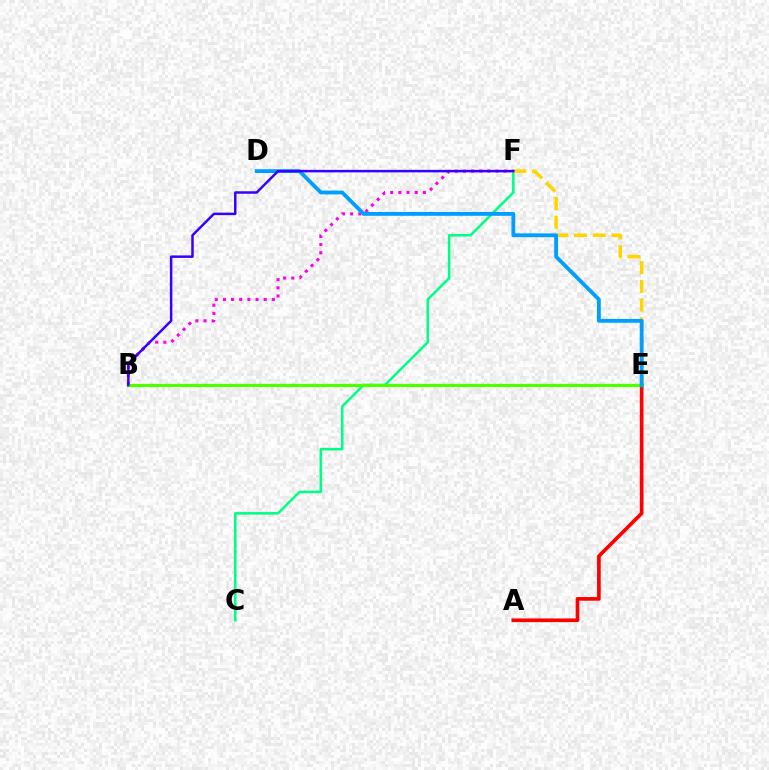{('B', 'F'): [{'color': '#ff00ed', 'line_style': 'dotted', 'thickness': 2.22}, {'color': '#3700ff', 'line_style': 'solid', 'thickness': 1.8}], ('A', 'E'): [{'color': '#ff0000', 'line_style': 'solid', 'thickness': 2.65}], ('C', 'F'): [{'color': '#00ff86', 'line_style': 'solid', 'thickness': 1.84}], ('E', 'F'): [{'color': '#ffd500', 'line_style': 'dashed', 'thickness': 2.54}], ('B', 'E'): [{'color': '#4fff00', 'line_style': 'solid', 'thickness': 2.33}], ('D', 'E'): [{'color': '#009eff', 'line_style': 'solid', 'thickness': 2.75}]}